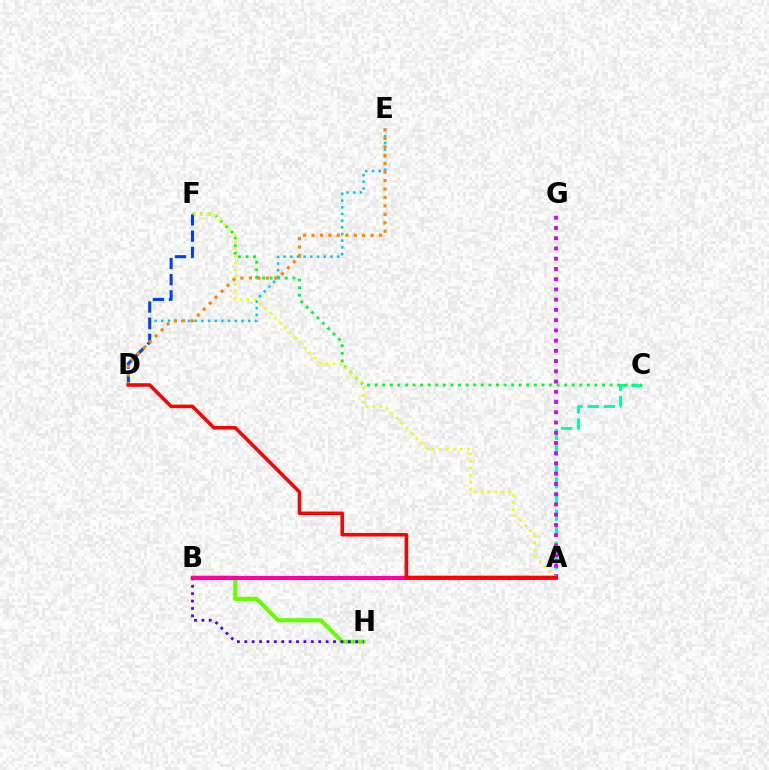{('A', 'C'): [{'color': '#00ffaf', 'line_style': 'dashed', 'thickness': 2.19}], ('B', 'H'): [{'color': '#66ff00', 'line_style': 'solid', 'thickness': 2.96}, {'color': '#4f00ff', 'line_style': 'dotted', 'thickness': 2.01}], ('C', 'F'): [{'color': '#00ff27', 'line_style': 'dotted', 'thickness': 2.06}], ('D', 'E'): [{'color': '#00c7ff', 'line_style': 'dotted', 'thickness': 1.82}, {'color': '#ff8800', 'line_style': 'dotted', 'thickness': 2.29}], ('A', 'B'): [{'color': '#ff00a0', 'line_style': 'solid', 'thickness': 2.97}], ('D', 'F'): [{'color': '#003fff', 'line_style': 'dashed', 'thickness': 2.21}], ('A', 'G'): [{'color': '#d600ff', 'line_style': 'dotted', 'thickness': 2.78}], ('A', 'F'): [{'color': '#eeff00', 'line_style': 'dotted', 'thickness': 1.91}], ('A', 'D'): [{'color': '#ff0000', 'line_style': 'solid', 'thickness': 2.56}]}